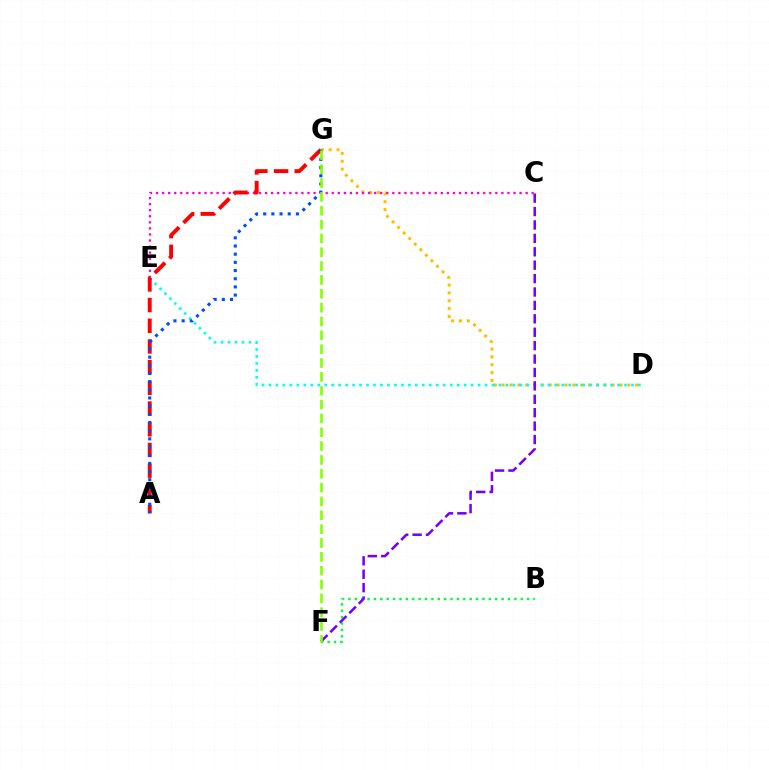{('D', 'G'): [{'color': '#ffbd00', 'line_style': 'dotted', 'thickness': 2.13}], ('C', 'E'): [{'color': '#ff00cf', 'line_style': 'dotted', 'thickness': 1.65}], ('B', 'F'): [{'color': '#00ff39', 'line_style': 'dotted', 'thickness': 1.73}], ('D', 'E'): [{'color': '#00fff6', 'line_style': 'dotted', 'thickness': 1.89}], ('A', 'G'): [{'color': '#ff0000', 'line_style': 'dashed', 'thickness': 2.81}, {'color': '#004bff', 'line_style': 'dotted', 'thickness': 2.22}], ('C', 'F'): [{'color': '#7200ff', 'line_style': 'dashed', 'thickness': 1.82}], ('F', 'G'): [{'color': '#84ff00', 'line_style': 'dashed', 'thickness': 1.88}]}